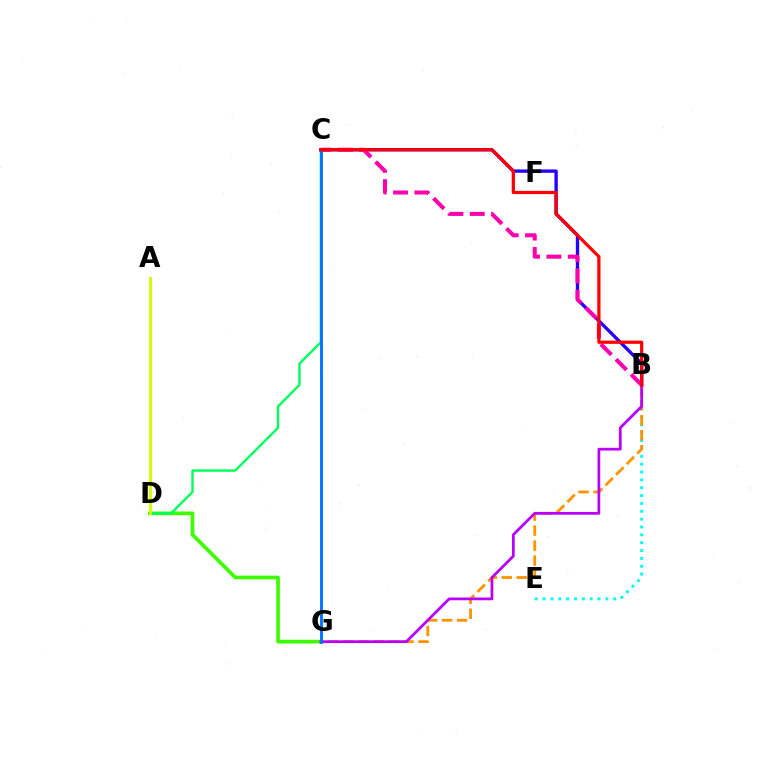{('D', 'G'): [{'color': '#3dff00', 'line_style': 'solid', 'thickness': 2.67}], ('B', 'E'): [{'color': '#00fff6', 'line_style': 'dotted', 'thickness': 2.13}], ('B', 'G'): [{'color': '#ff9400', 'line_style': 'dashed', 'thickness': 2.04}, {'color': '#b900ff', 'line_style': 'solid', 'thickness': 1.98}], ('C', 'D'): [{'color': '#00ff5c', 'line_style': 'solid', 'thickness': 1.72}], ('A', 'D'): [{'color': '#d1ff00', 'line_style': 'solid', 'thickness': 2.13}], ('B', 'C'): [{'color': '#2500ff', 'line_style': 'solid', 'thickness': 2.4}, {'color': '#ff00ac', 'line_style': 'dashed', 'thickness': 2.9}, {'color': '#ff0000', 'line_style': 'solid', 'thickness': 2.33}], ('C', 'G'): [{'color': '#0074ff', 'line_style': 'solid', 'thickness': 2.09}]}